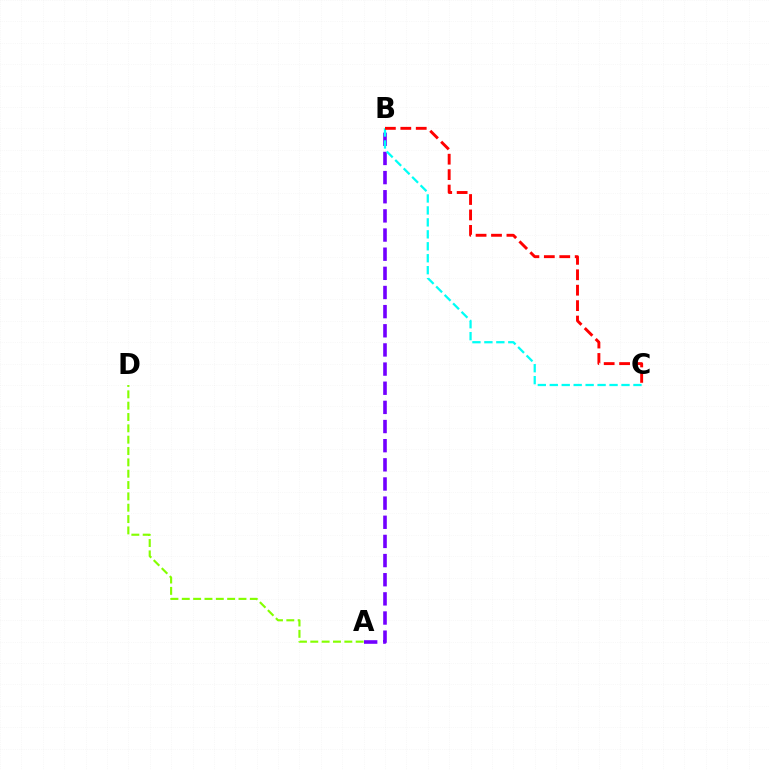{('A', 'B'): [{'color': '#7200ff', 'line_style': 'dashed', 'thickness': 2.6}], ('B', 'C'): [{'color': '#00fff6', 'line_style': 'dashed', 'thickness': 1.62}, {'color': '#ff0000', 'line_style': 'dashed', 'thickness': 2.1}], ('A', 'D'): [{'color': '#84ff00', 'line_style': 'dashed', 'thickness': 1.54}]}